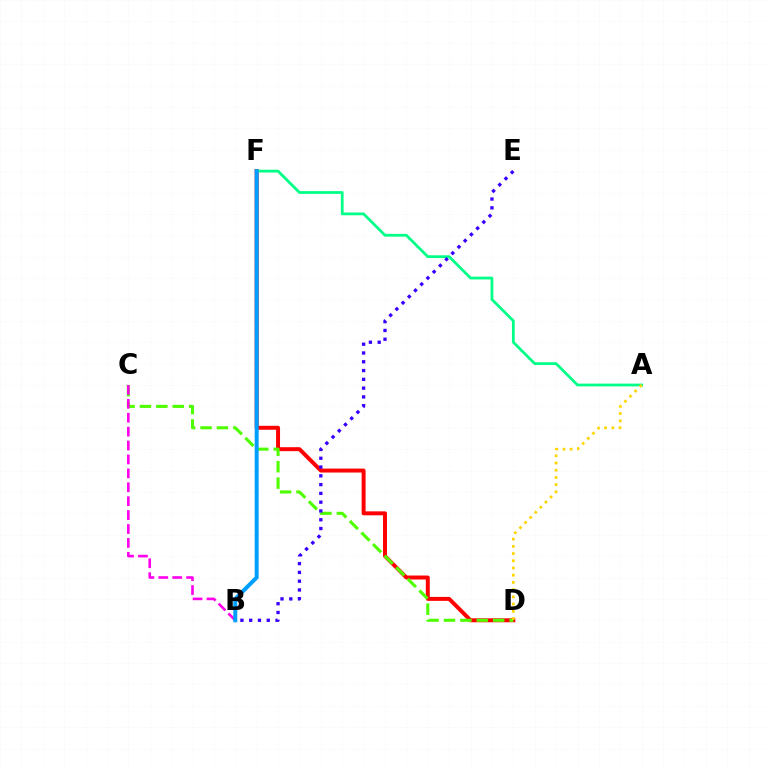{('D', 'F'): [{'color': '#ff0000', 'line_style': 'solid', 'thickness': 2.84}], ('A', 'F'): [{'color': '#00ff86', 'line_style': 'solid', 'thickness': 1.99}], ('C', 'D'): [{'color': '#4fff00', 'line_style': 'dashed', 'thickness': 2.23}], ('B', 'C'): [{'color': '#ff00ed', 'line_style': 'dashed', 'thickness': 1.89}], ('B', 'F'): [{'color': '#009eff', 'line_style': 'solid', 'thickness': 2.87}], ('A', 'D'): [{'color': '#ffd500', 'line_style': 'dotted', 'thickness': 1.96}], ('B', 'E'): [{'color': '#3700ff', 'line_style': 'dotted', 'thickness': 2.39}]}